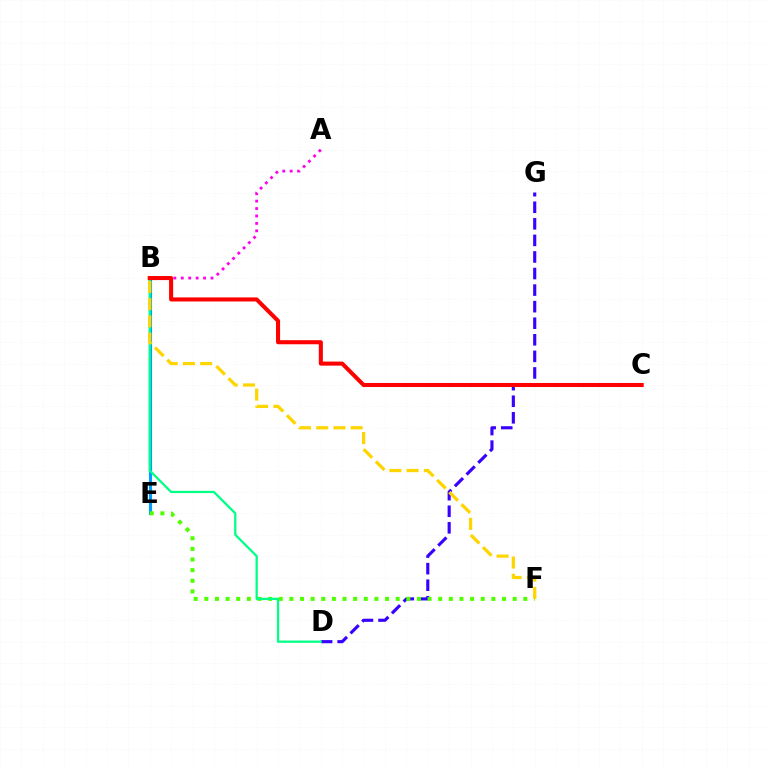{('B', 'E'): [{'color': '#009eff', 'line_style': 'solid', 'thickness': 2.25}], ('D', 'G'): [{'color': '#3700ff', 'line_style': 'dashed', 'thickness': 2.25}], ('A', 'B'): [{'color': '#ff00ed', 'line_style': 'dotted', 'thickness': 2.02}], ('E', 'F'): [{'color': '#4fff00', 'line_style': 'dotted', 'thickness': 2.89}], ('B', 'D'): [{'color': '#00ff86', 'line_style': 'solid', 'thickness': 1.63}], ('B', 'C'): [{'color': '#ff0000', 'line_style': 'solid', 'thickness': 2.92}], ('B', 'F'): [{'color': '#ffd500', 'line_style': 'dashed', 'thickness': 2.34}]}